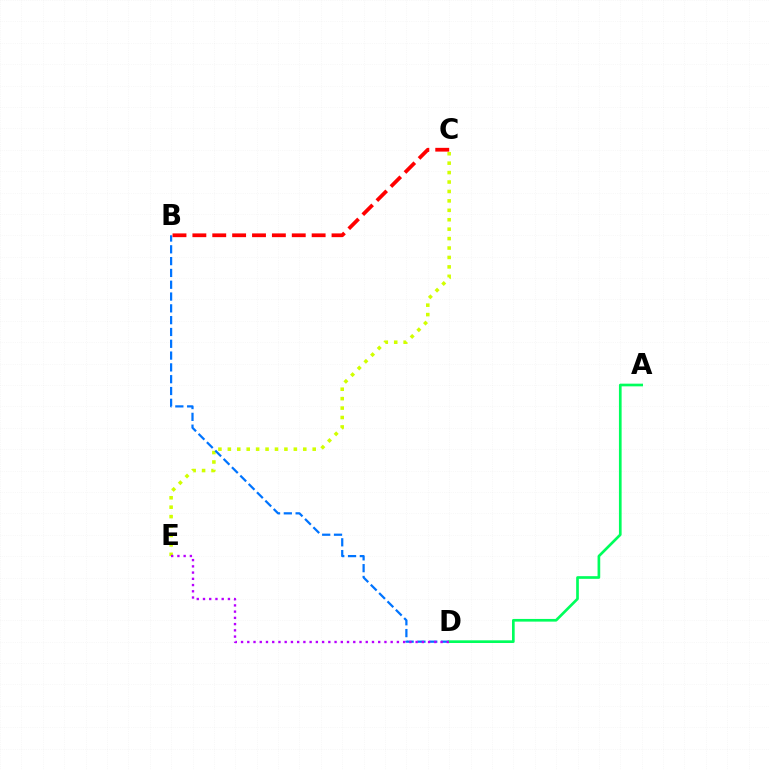{('C', 'E'): [{'color': '#d1ff00', 'line_style': 'dotted', 'thickness': 2.56}], ('B', 'D'): [{'color': '#0074ff', 'line_style': 'dashed', 'thickness': 1.6}], ('B', 'C'): [{'color': '#ff0000', 'line_style': 'dashed', 'thickness': 2.7}], ('A', 'D'): [{'color': '#00ff5c', 'line_style': 'solid', 'thickness': 1.93}], ('D', 'E'): [{'color': '#b900ff', 'line_style': 'dotted', 'thickness': 1.69}]}